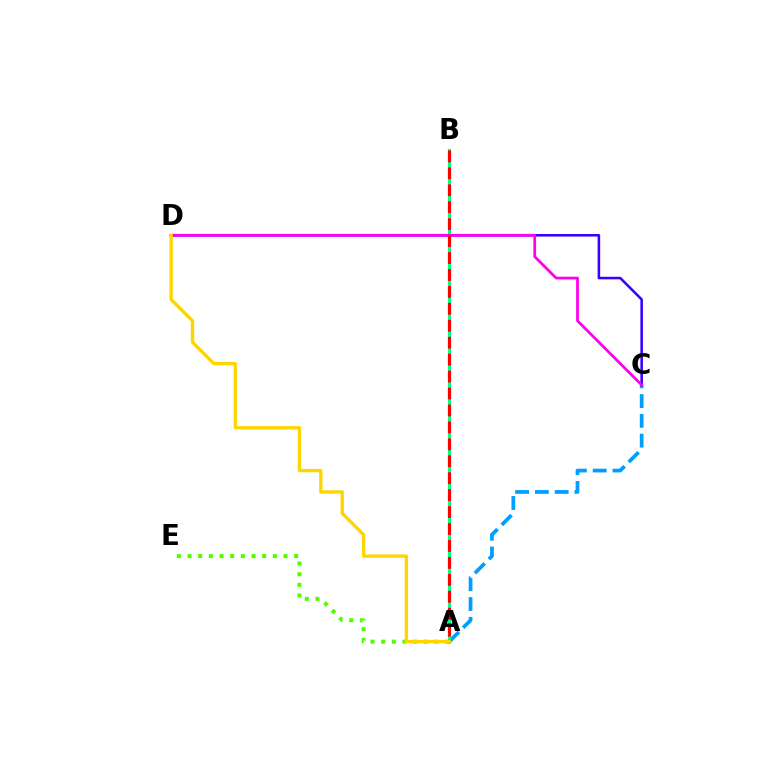{('A', 'C'): [{'color': '#009eff', 'line_style': 'dashed', 'thickness': 2.69}], ('A', 'B'): [{'color': '#00ff86', 'line_style': 'solid', 'thickness': 2.15}, {'color': '#ff0000', 'line_style': 'dashed', 'thickness': 2.3}], ('C', 'D'): [{'color': '#3700ff', 'line_style': 'solid', 'thickness': 1.85}, {'color': '#ff00ed', 'line_style': 'solid', 'thickness': 1.99}], ('A', 'E'): [{'color': '#4fff00', 'line_style': 'dotted', 'thickness': 2.9}], ('A', 'D'): [{'color': '#ffd500', 'line_style': 'solid', 'thickness': 2.41}]}